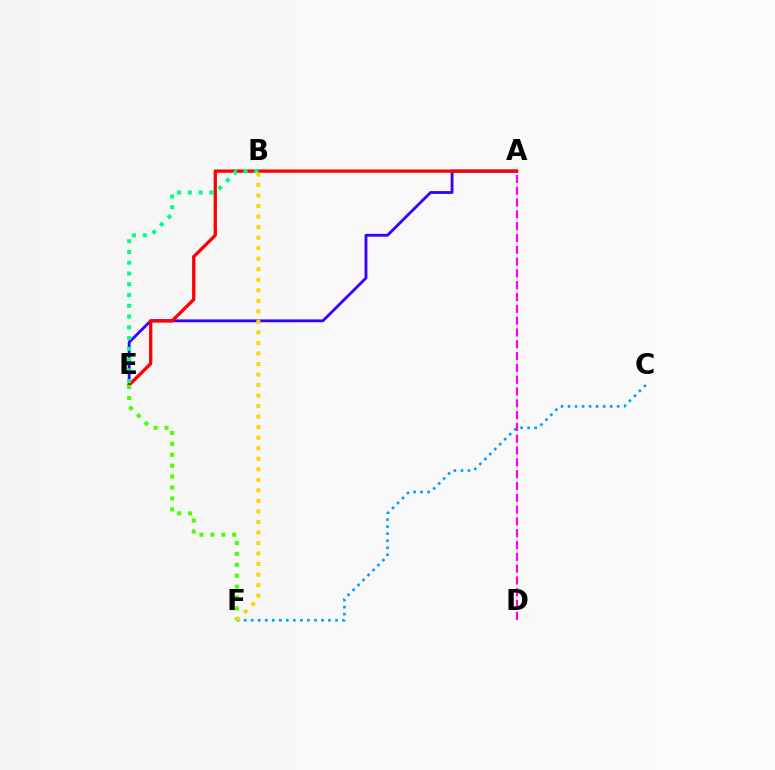{('A', 'E'): [{'color': '#3700ff', 'line_style': 'solid', 'thickness': 2.04}, {'color': '#ff0000', 'line_style': 'solid', 'thickness': 2.38}], ('A', 'D'): [{'color': '#ff00ed', 'line_style': 'dashed', 'thickness': 1.6}], ('B', 'E'): [{'color': '#00ff86', 'line_style': 'dotted', 'thickness': 2.92}], ('E', 'F'): [{'color': '#4fff00', 'line_style': 'dotted', 'thickness': 2.97}], ('C', 'F'): [{'color': '#009eff', 'line_style': 'dotted', 'thickness': 1.91}], ('B', 'F'): [{'color': '#ffd500', 'line_style': 'dotted', 'thickness': 2.86}]}